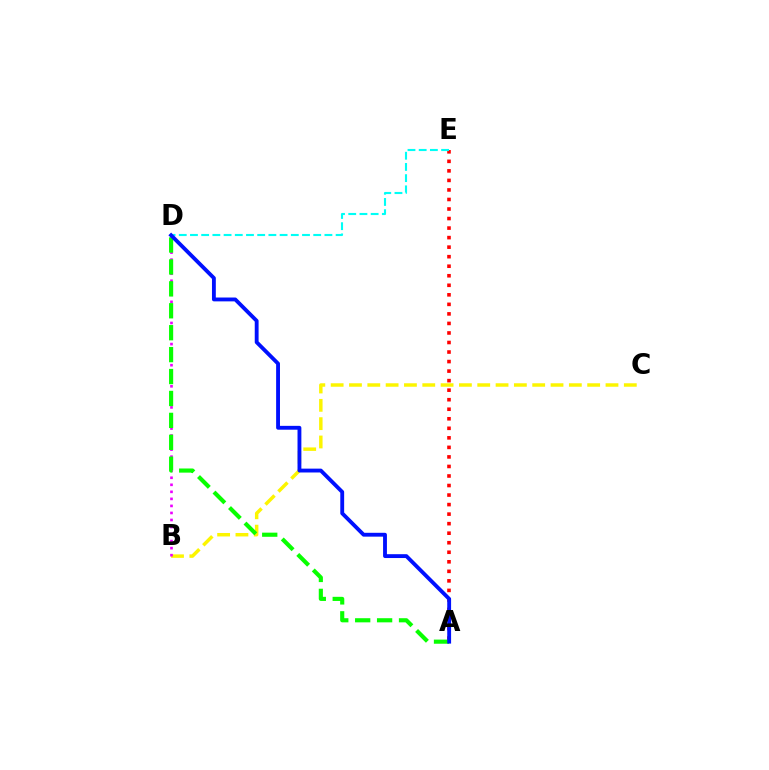{('B', 'C'): [{'color': '#fcf500', 'line_style': 'dashed', 'thickness': 2.49}], ('B', 'D'): [{'color': '#ee00ff', 'line_style': 'dotted', 'thickness': 1.91}], ('A', 'E'): [{'color': '#ff0000', 'line_style': 'dotted', 'thickness': 2.59}], ('D', 'E'): [{'color': '#00fff6', 'line_style': 'dashed', 'thickness': 1.52}], ('A', 'D'): [{'color': '#08ff00', 'line_style': 'dashed', 'thickness': 2.98}, {'color': '#0010ff', 'line_style': 'solid', 'thickness': 2.77}]}